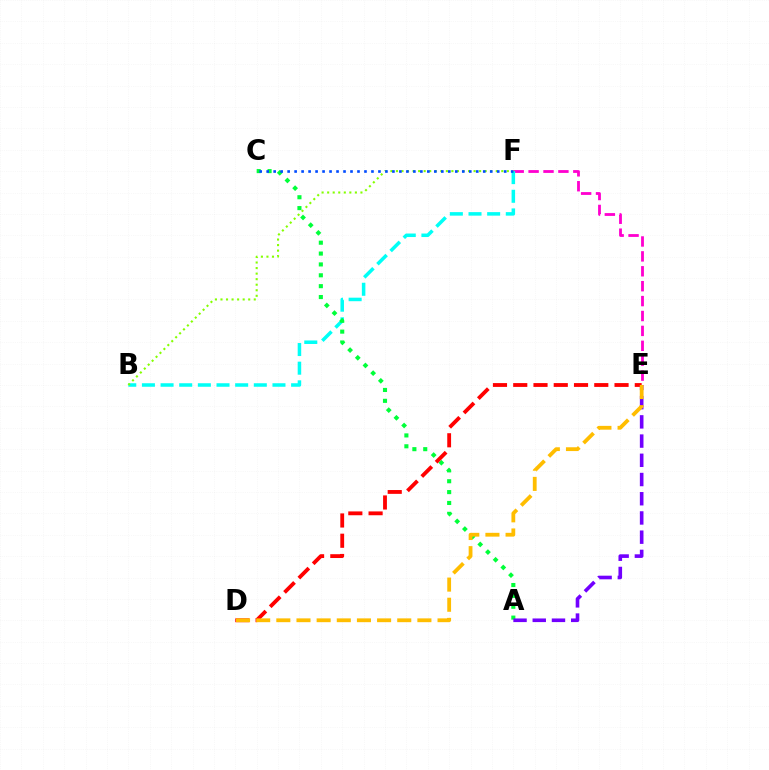{('E', 'F'): [{'color': '#ff00cf', 'line_style': 'dashed', 'thickness': 2.02}], ('B', 'F'): [{'color': '#00fff6', 'line_style': 'dashed', 'thickness': 2.53}, {'color': '#84ff00', 'line_style': 'dotted', 'thickness': 1.51}], ('A', 'C'): [{'color': '#00ff39', 'line_style': 'dotted', 'thickness': 2.95}], ('D', 'E'): [{'color': '#ff0000', 'line_style': 'dashed', 'thickness': 2.75}, {'color': '#ffbd00', 'line_style': 'dashed', 'thickness': 2.74}], ('A', 'E'): [{'color': '#7200ff', 'line_style': 'dashed', 'thickness': 2.61}], ('C', 'F'): [{'color': '#004bff', 'line_style': 'dotted', 'thickness': 1.9}]}